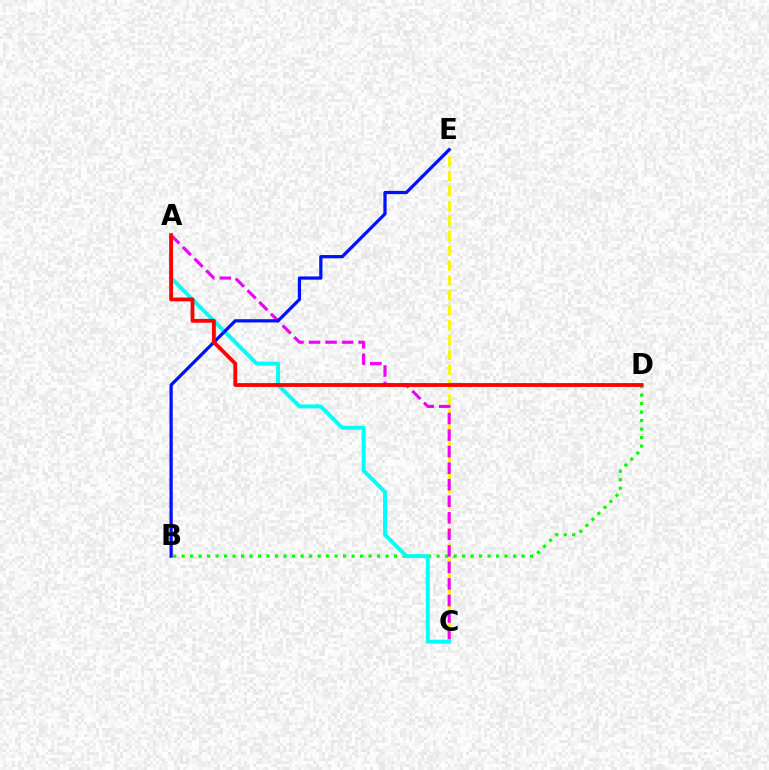{('C', 'E'): [{'color': '#fcf500', 'line_style': 'dashed', 'thickness': 2.02}], ('B', 'D'): [{'color': '#08ff00', 'line_style': 'dotted', 'thickness': 2.31}], ('A', 'C'): [{'color': '#00fff6', 'line_style': 'solid', 'thickness': 2.84}, {'color': '#ee00ff', 'line_style': 'dashed', 'thickness': 2.25}], ('B', 'E'): [{'color': '#0010ff', 'line_style': 'solid', 'thickness': 2.34}], ('A', 'D'): [{'color': '#ff0000', 'line_style': 'solid', 'thickness': 2.74}]}